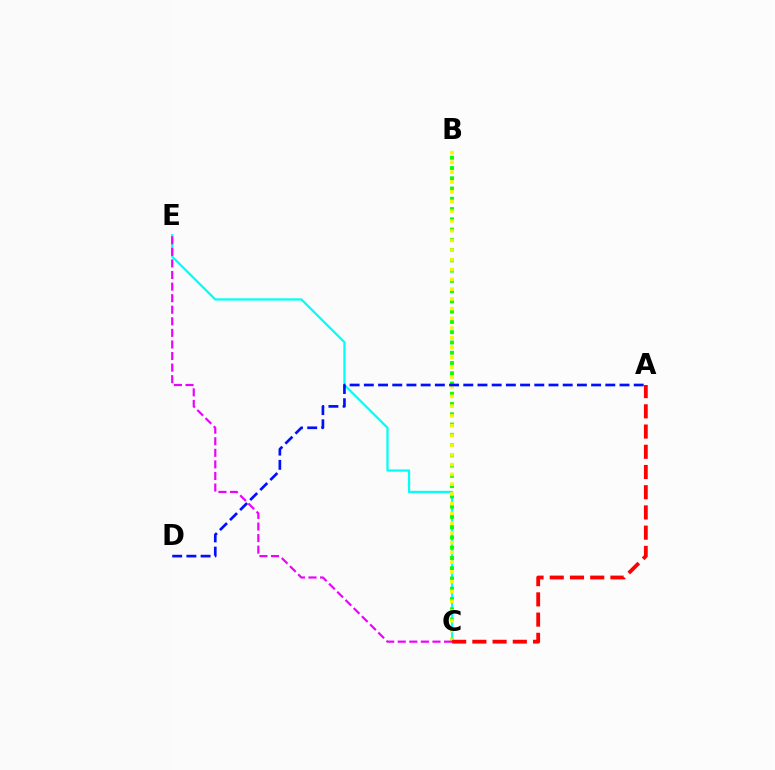{('C', 'E'): [{'color': '#00fff6', 'line_style': 'solid', 'thickness': 1.62}, {'color': '#ee00ff', 'line_style': 'dashed', 'thickness': 1.57}], ('B', 'C'): [{'color': '#08ff00', 'line_style': 'dotted', 'thickness': 2.79}, {'color': '#fcf500', 'line_style': 'dotted', 'thickness': 2.65}], ('A', 'C'): [{'color': '#ff0000', 'line_style': 'dashed', 'thickness': 2.75}], ('A', 'D'): [{'color': '#0010ff', 'line_style': 'dashed', 'thickness': 1.93}]}